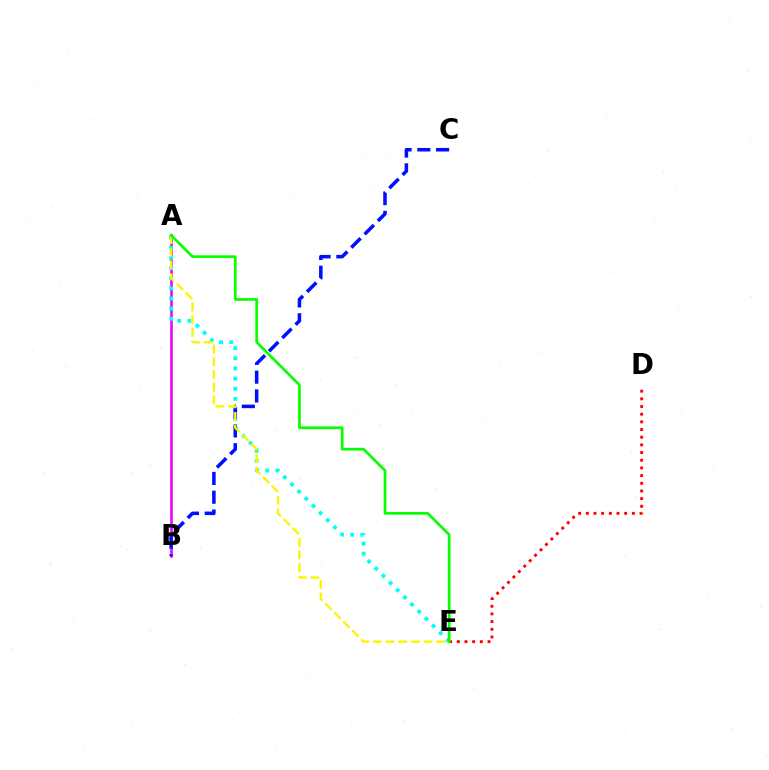{('D', 'E'): [{'color': '#ff0000', 'line_style': 'dotted', 'thickness': 2.09}], ('A', 'B'): [{'color': '#ee00ff', 'line_style': 'solid', 'thickness': 1.86}], ('A', 'E'): [{'color': '#00fff6', 'line_style': 'dotted', 'thickness': 2.75}, {'color': '#fcf500', 'line_style': 'dashed', 'thickness': 1.72}, {'color': '#08ff00', 'line_style': 'solid', 'thickness': 1.96}], ('B', 'C'): [{'color': '#0010ff', 'line_style': 'dashed', 'thickness': 2.55}]}